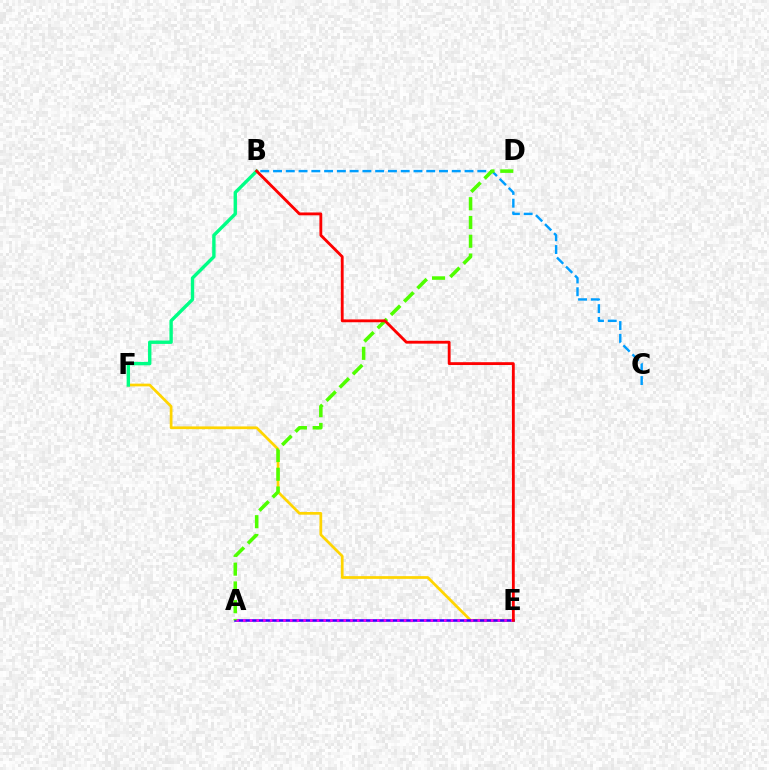{('E', 'F'): [{'color': '#ffd500', 'line_style': 'solid', 'thickness': 1.97}], ('A', 'E'): [{'color': '#3700ff', 'line_style': 'solid', 'thickness': 1.86}, {'color': '#ff00ed', 'line_style': 'dotted', 'thickness': 1.82}], ('B', 'C'): [{'color': '#009eff', 'line_style': 'dashed', 'thickness': 1.73}], ('B', 'F'): [{'color': '#00ff86', 'line_style': 'solid', 'thickness': 2.44}], ('A', 'D'): [{'color': '#4fff00', 'line_style': 'dashed', 'thickness': 2.55}], ('B', 'E'): [{'color': '#ff0000', 'line_style': 'solid', 'thickness': 2.04}]}